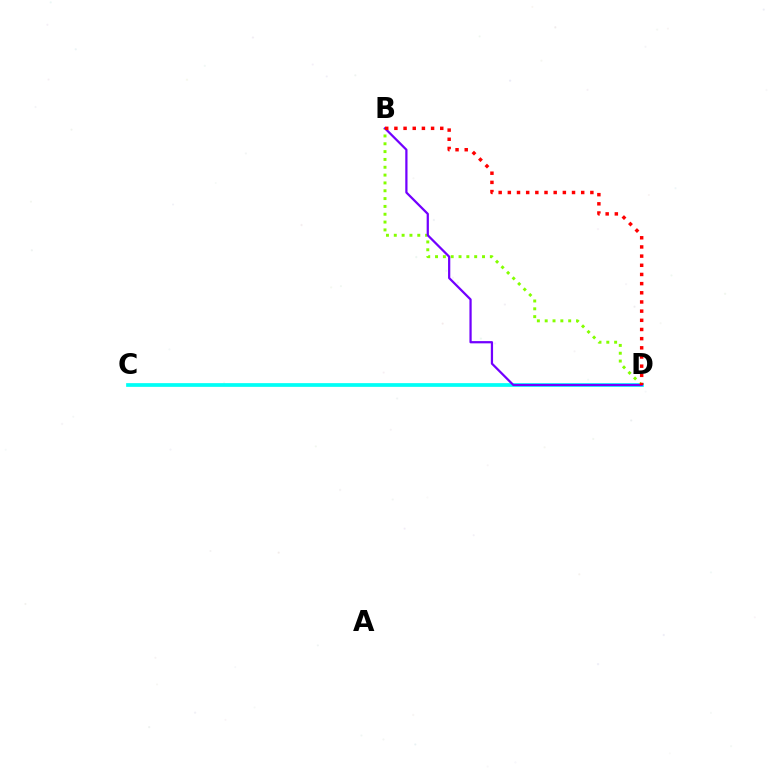{('C', 'D'): [{'color': '#00fff6', 'line_style': 'solid', 'thickness': 2.68}], ('B', 'D'): [{'color': '#84ff00', 'line_style': 'dotted', 'thickness': 2.13}, {'color': '#7200ff', 'line_style': 'solid', 'thickness': 1.61}, {'color': '#ff0000', 'line_style': 'dotted', 'thickness': 2.49}]}